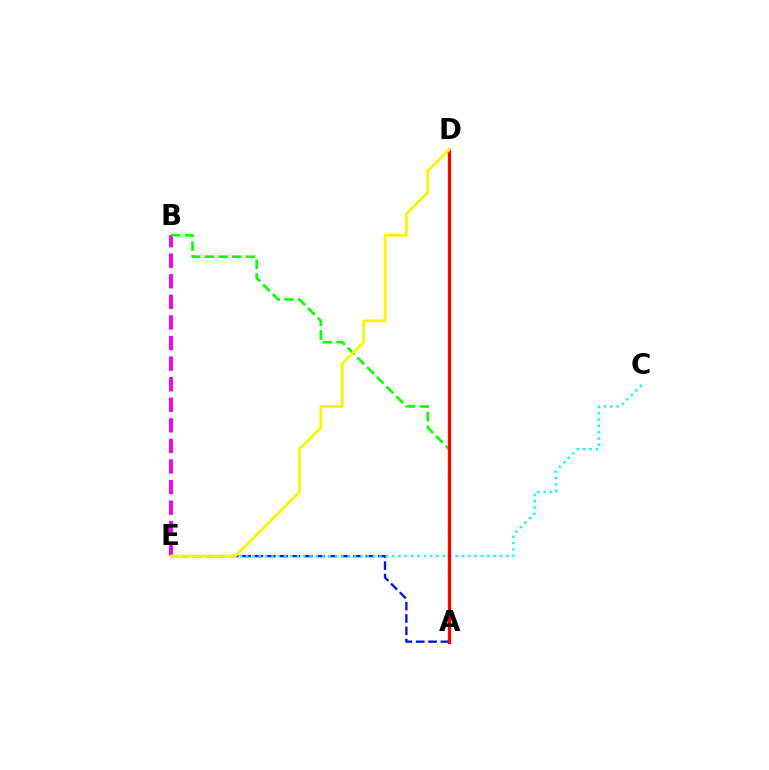{('B', 'E'): [{'color': '#ee00ff', 'line_style': 'dashed', 'thickness': 2.8}], ('A', 'B'): [{'color': '#08ff00', 'line_style': 'dashed', 'thickness': 1.86}], ('A', 'E'): [{'color': '#0010ff', 'line_style': 'dashed', 'thickness': 1.68}], ('C', 'E'): [{'color': '#00fff6', 'line_style': 'dotted', 'thickness': 1.72}], ('A', 'D'): [{'color': '#ff0000', 'line_style': 'solid', 'thickness': 2.37}], ('D', 'E'): [{'color': '#fcf500', 'line_style': 'solid', 'thickness': 1.99}]}